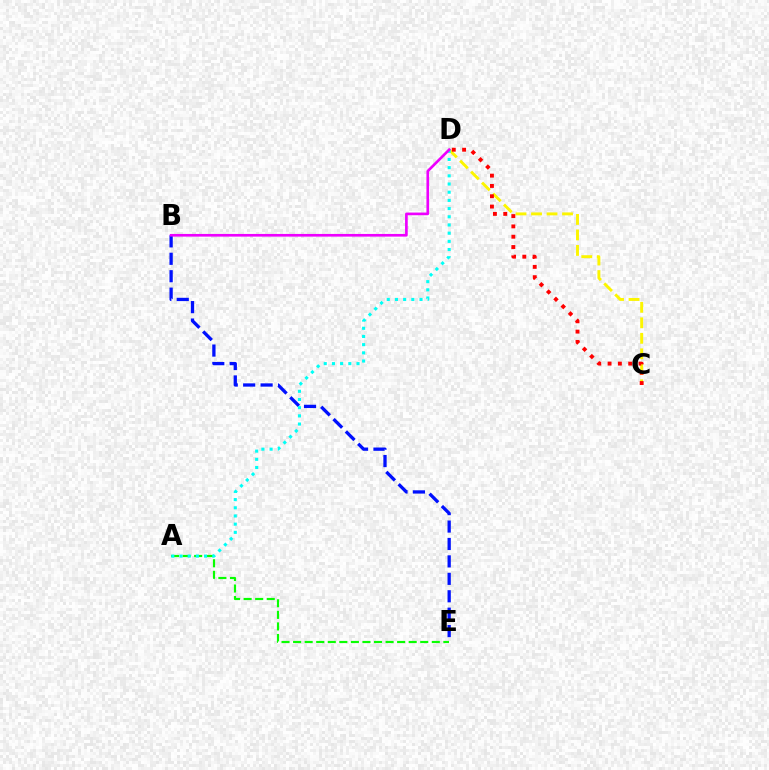{('A', 'E'): [{'color': '#08ff00', 'line_style': 'dashed', 'thickness': 1.57}], ('C', 'D'): [{'color': '#fcf500', 'line_style': 'dashed', 'thickness': 2.11}, {'color': '#ff0000', 'line_style': 'dotted', 'thickness': 2.8}], ('B', 'E'): [{'color': '#0010ff', 'line_style': 'dashed', 'thickness': 2.37}], ('A', 'D'): [{'color': '#00fff6', 'line_style': 'dotted', 'thickness': 2.23}], ('B', 'D'): [{'color': '#ee00ff', 'line_style': 'solid', 'thickness': 1.92}]}